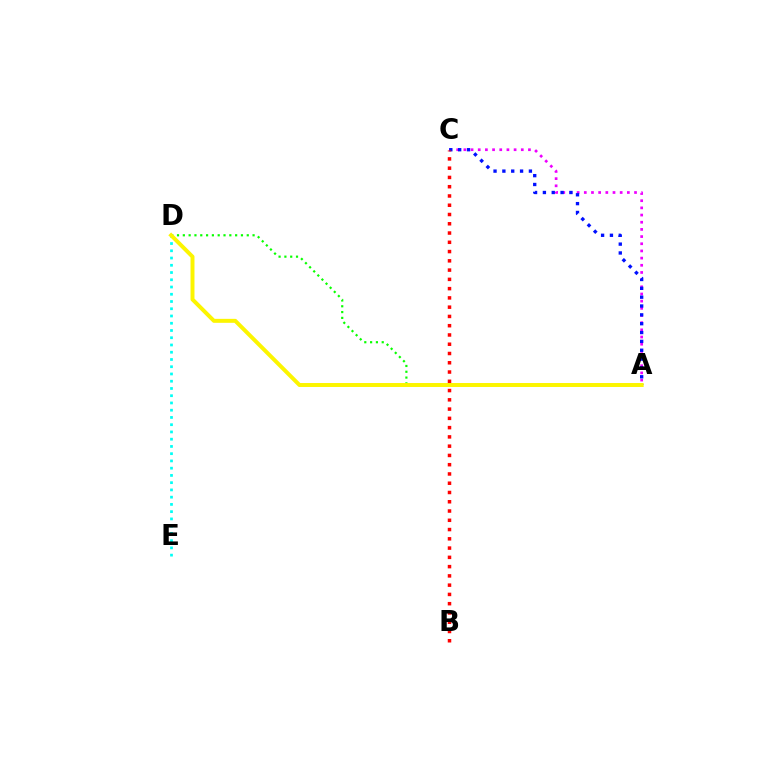{('A', 'C'): [{'color': '#ee00ff', 'line_style': 'dotted', 'thickness': 1.95}, {'color': '#0010ff', 'line_style': 'dotted', 'thickness': 2.4}], ('D', 'E'): [{'color': '#00fff6', 'line_style': 'dotted', 'thickness': 1.97}], ('A', 'D'): [{'color': '#08ff00', 'line_style': 'dotted', 'thickness': 1.58}, {'color': '#fcf500', 'line_style': 'solid', 'thickness': 2.85}], ('B', 'C'): [{'color': '#ff0000', 'line_style': 'dotted', 'thickness': 2.52}]}